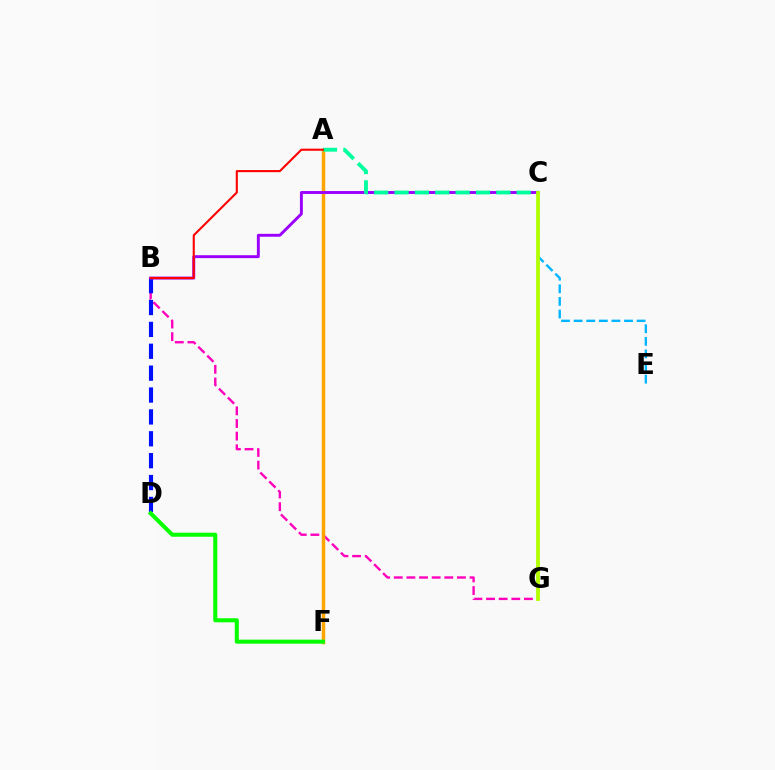{('C', 'E'): [{'color': '#00b5ff', 'line_style': 'dashed', 'thickness': 1.71}], ('B', 'G'): [{'color': '#ff00bd', 'line_style': 'dashed', 'thickness': 1.72}], ('B', 'D'): [{'color': '#0010ff', 'line_style': 'dashed', 'thickness': 2.97}], ('A', 'F'): [{'color': '#ffa500', 'line_style': 'solid', 'thickness': 2.51}], ('B', 'C'): [{'color': '#9b00ff', 'line_style': 'solid', 'thickness': 2.1}], ('D', 'F'): [{'color': '#08ff00', 'line_style': 'solid', 'thickness': 2.92}], ('A', 'C'): [{'color': '#00ff9d', 'line_style': 'dashed', 'thickness': 2.76}], ('C', 'G'): [{'color': '#b3ff00', 'line_style': 'solid', 'thickness': 2.74}], ('A', 'B'): [{'color': '#ff0000', 'line_style': 'solid', 'thickness': 1.5}]}